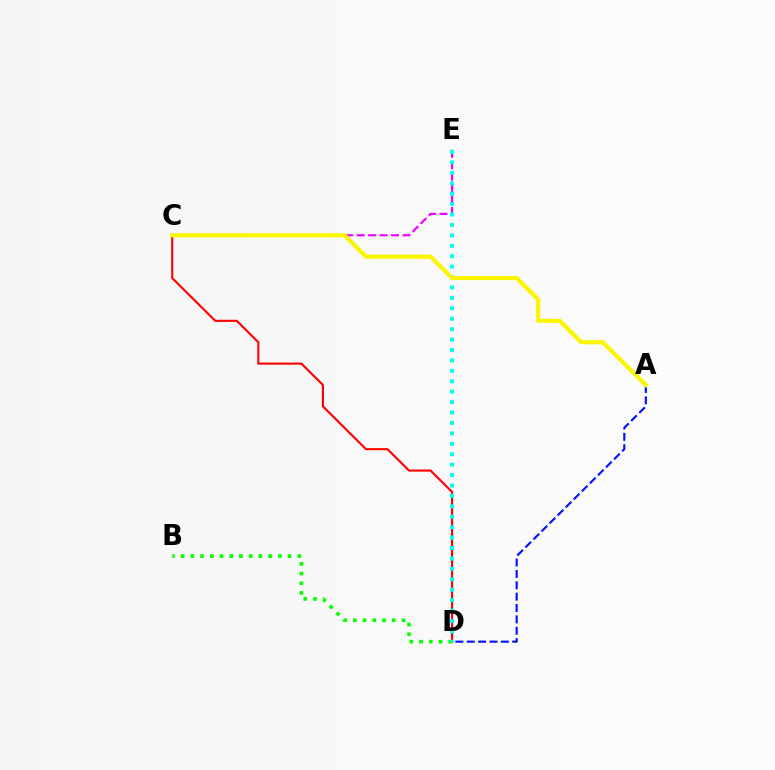{('C', 'D'): [{'color': '#ff0000', 'line_style': 'solid', 'thickness': 1.52}], ('C', 'E'): [{'color': '#ee00ff', 'line_style': 'dashed', 'thickness': 1.56}], ('B', 'D'): [{'color': '#08ff00', 'line_style': 'dotted', 'thickness': 2.64}], ('D', 'E'): [{'color': '#00fff6', 'line_style': 'dotted', 'thickness': 2.83}], ('A', 'D'): [{'color': '#0010ff', 'line_style': 'dashed', 'thickness': 1.54}], ('A', 'C'): [{'color': '#fcf500', 'line_style': 'solid', 'thickness': 2.99}]}